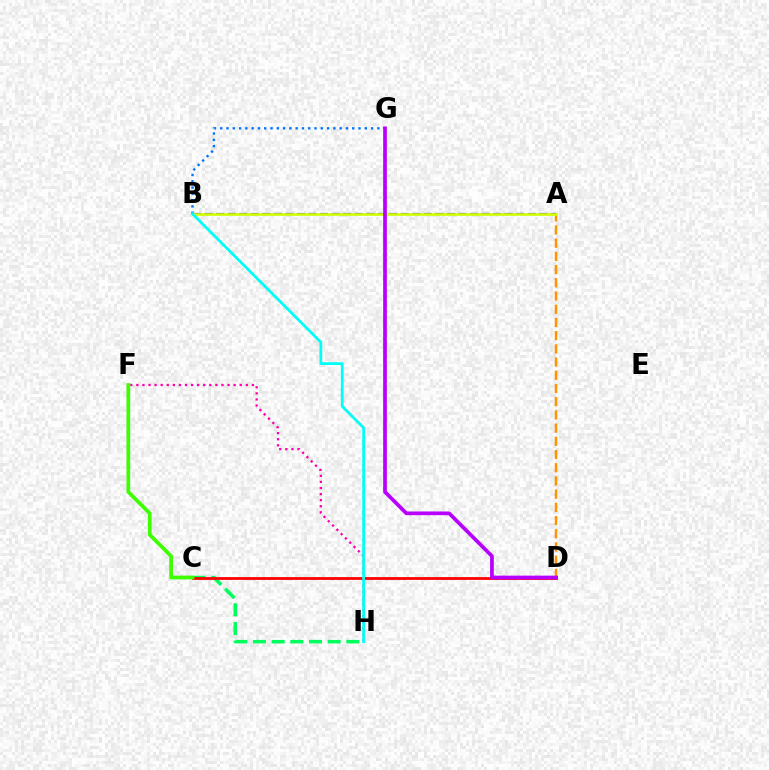{('B', 'G'): [{'color': '#0074ff', 'line_style': 'dotted', 'thickness': 1.71}], ('A', 'B'): [{'color': '#2500ff', 'line_style': 'dashed', 'thickness': 1.57}, {'color': '#d1ff00', 'line_style': 'solid', 'thickness': 1.92}], ('C', 'H'): [{'color': '#00ff5c', 'line_style': 'dashed', 'thickness': 2.54}], ('A', 'D'): [{'color': '#ff9400', 'line_style': 'dashed', 'thickness': 1.79}], ('F', 'H'): [{'color': '#ff00ac', 'line_style': 'dotted', 'thickness': 1.65}], ('C', 'D'): [{'color': '#ff0000', 'line_style': 'solid', 'thickness': 2.01}], ('B', 'H'): [{'color': '#00fff6', 'line_style': 'solid', 'thickness': 1.99}], ('D', 'G'): [{'color': '#b900ff', 'line_style': 'solid', 'thickness': 2.68}], ('C', 'F'): [{'color': '#3dff00', 'line_style': 'solid', 'thickness': 2.68}]}